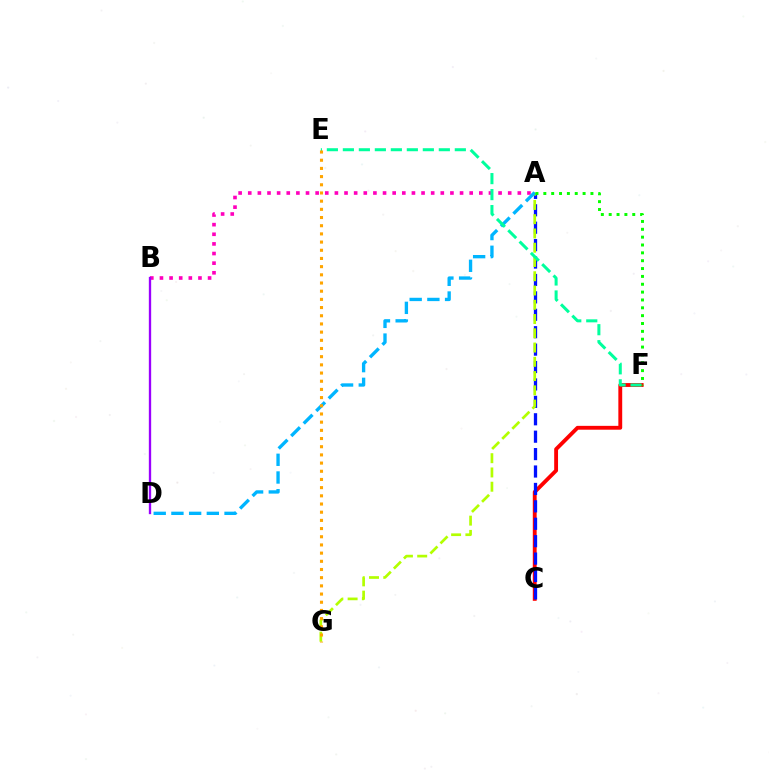{('C', 'F'): [{'color': '#ff0000', 'line_style': 'solid', 'thickness': 2.77}], ('A', 'B'): [{'color': '#ff00bd', 'line_style': 'dotted', 'thickness': 2.62}], ('B', 'D'): [{'color': '#9b00ff', 'line_style': 'solid', 'thickness': 1.68}], ('A', 'C'): [{'color': '#0010ff', 'line_style': 'dashed', 'thickness': 2.37}], ('A', 'G'): [{'color': '#b3ff00', 'line_style': 'dashed', 'thickness': 1.94}], ('A', 'D'): [{'color': '#00b5ff', 'line_style': 'dashed', 'thickness': 2.41}], ('E', 'F'): [{'color': '#00ff9d', 'line_style': 'dashed', 'thickness': 2.17}], ('E', 'G'): [{'color': '#ffa500', 'line_style': 'dotted', 'thickness': 2.22}], ('A', 'F'): [{'color': '#08ff00', 'line_style': 'dotted', 'thickness': 2.13}]}